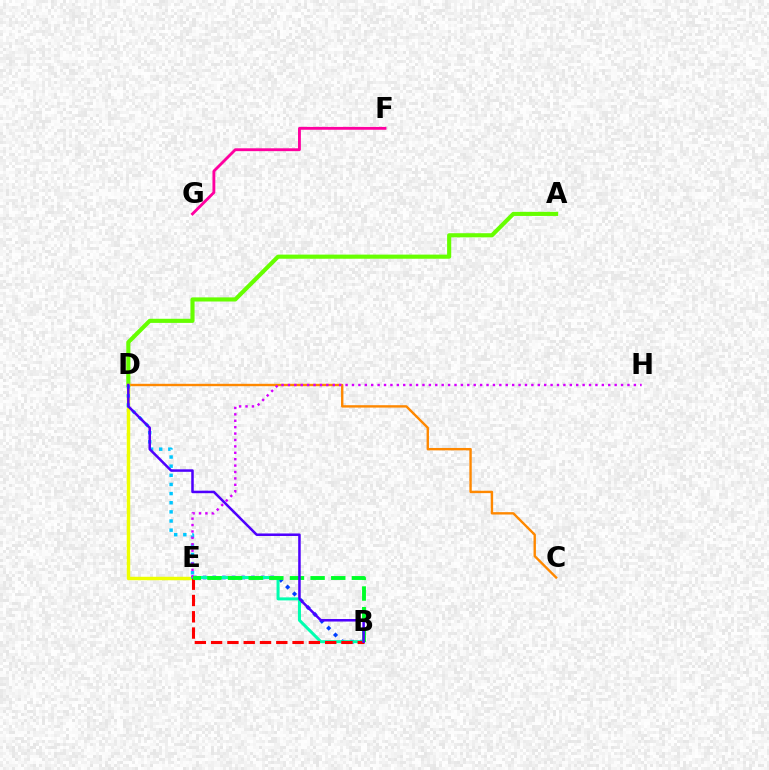{('B', 'E'): [{'color': '#003fff', 'line_style': 'dotted', 'thickness': 2.63}, {'color': '#00ffaf', 'line_style': 'solid', 'thickness': 2.17}, {'color': '#ff0000', 'line_style': 'dashed', 'thickness': 2.21}, {'color': '#00ff27', 'line_style': 'dashed', 'thickness': 2.8}], ('A', 'D'): [{'color': '#66ff00', 'line_style': 'solid', 'thickness': 2.97}], ('C', 'D'): [{'color': '#ff8800', 'line_style': 'solid', 'thickness': 1.72}], ('D', 'E'): [{'color': '#eeff00', 'line_style': 'solid', 'thickness': 2.48}, {'color': '#00c7ff', 'line_style': 'dotted', 'thickness': 2.48}], ('F', 'G'): [{'color': '#ff00a0', 'line_style': 'solid', 'thickness': 2.05}], ('E', 'H'): [{'color': '#d600ff', 'line_style': 'dotted', 'thickness': 1.74}], ('B', 'D'): [{'color': '#4f00ff', 'line_style': 'solid', 'thickness': 1.82}]}